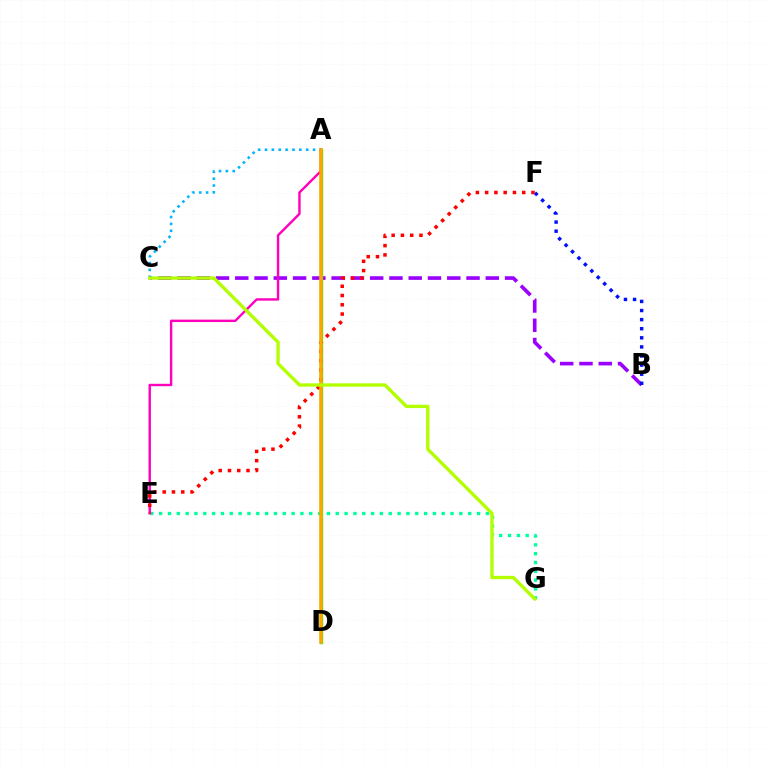{('B', 'C'): [{'color': '#9b00ff', 'line_style': 'dashed', 'thickness': 2.62}], ('E', 'G'): [{'color': '#00ff9d', 'line_style': 'dotted', 'thickness': 2.4}], ('B', 'F'): [{'color': '#0010ff', 'line_style': 'dotted', 'thickness': 2.47}], ('A', 'D'): [{'color': '#08ff00', 'line_style': 'solid', 'thickness': 2.42}, {'color': '#ffa500', 'line_style': 'solid', 'thickness': 2.53}], ('A', 'C'): [{'color': '#00b5ff', 'line_style': 'dotted', 'thickness': 1.86}], ('A', 'E'): [{'color': '#ff00bd', 'line_style': 'solid', 'thickness': 1.73}], ('E', 'F'): [{'color': '#ff0000', 'line_style': 'dotted', 'thickness': 2.52}], ('C', 'G'): [{'color': '#b3ff00', 'line_style': 'solid', 'thickness': 2.41}]}